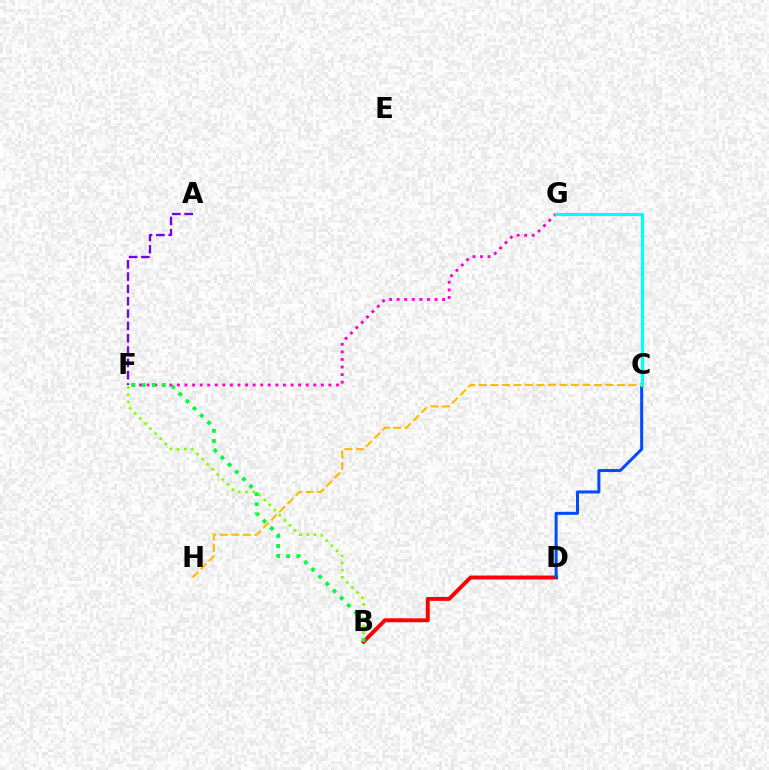{('F', 'G'): [{'color': '#ff00cf', 'line_style': 'dotted', 'thickness': 2.06}], ('B', 'D'): [{'color': '#ff0000', 'line_style': 'solid', 'thickness': 2.83}], ('A', 'F'): [{'color': '#7200ff', 'line_style': 'dashed', 'thickness': 1.67}], ('B', 'F'): [{'color': '#84ff00', 'line_style': 'dotted', 'thickness': 1.95}, {'color': '#00ff39', 'line_style': 'dotted', 'thickness': 2.75}], ('C', 'D'): [{'color': '#004bff', 'line_style': 'solid', 'thickness': 2.17}], ('C', 'H'): [{'color': '#ffbd00', 'line_style': 'dashed', 'thickness': 1.56}], ('C', 'G'): [{'color': '#00fff6', 'line_style': 'solid', 'thickness': 2.33}]}